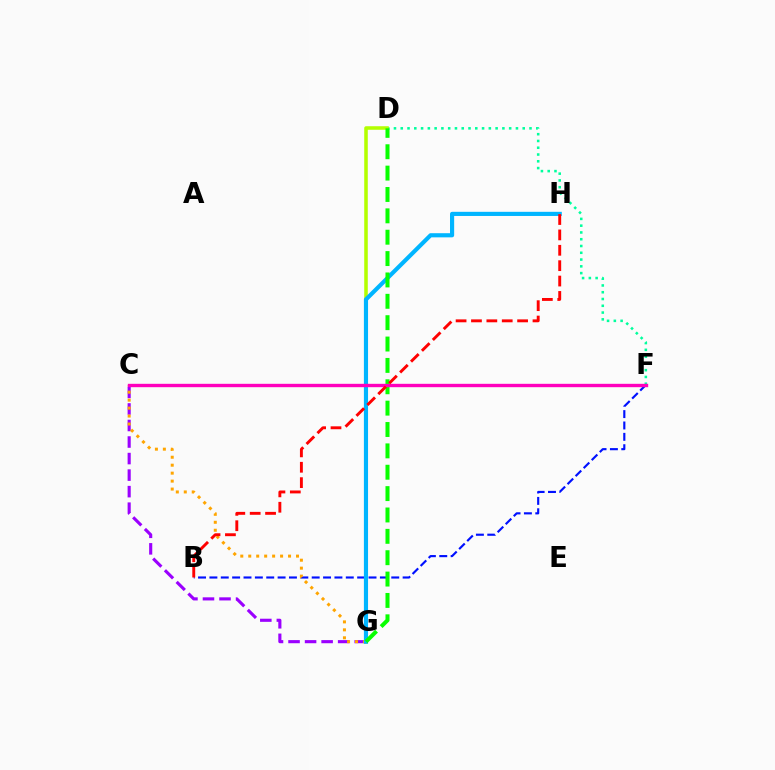{('C', 'G'): [{'color': '#9b00ff', 'line_style': 'dashed', 'thickness': 2.25}, {'color': '#ffa500', 'line_style': 'dotted', 'thickness': 2.16}], ('B', 'F'): [{'color': '#0010ff', 'line_style': 'dashed', 'thickness': 1.54}], ('D', 'F'): [{'color': '#00ff9d', 'line_style': 'dotted', 'thickness': 1.84}], ('D', 'G'): [{'color': '#b3ff00', 'line_style': 'solid', 'thickness': 2.55}, {'color': '#08ff00', 'line_style': 'dashed', 'thickness': 2.9}], ('G', 'H'): [{'color': '#00b5ff', 'line_style': 'solid', 'thickness': 2.99}], ('C', 'F'): [{'color': '#ff00bd', 'line_style': 'solid', 'thickness': 2.43}], ('B', 'H'): [{'color': '#ff0000', 'line_style': 'dashed', 'thickness': 2.09}]}